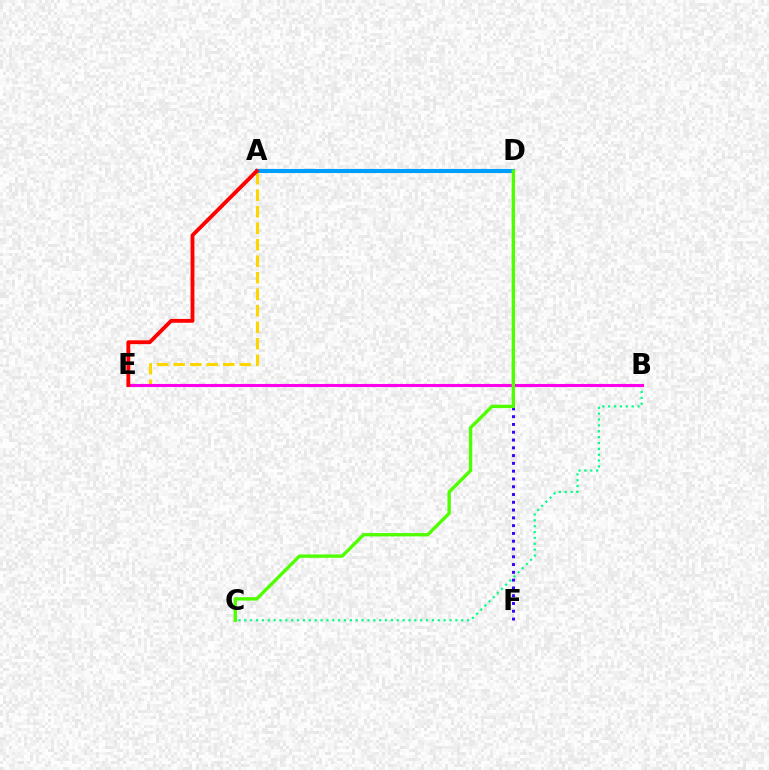{('D', 'F'): [{'color': '#3700ff', 'line_style': 'dotted', 'thickness': 2.11}], ('A', 'D'): [{'color': '#009eff', 'line_style': 'solid', 'thickness': 2.95}], ('B', 'C'): [{'color': '#00ff86', 'line_style': 'dotted', 'thickness': 1.59}], ('A', 'E'): [{'color': '#ffd500', 'line_style': 'dashed', 'thickness': 2.24}, {'color': '#ff0000', 'line_style': 'solid', 'thickness': 2.76}], ('B', 'E'): [{'color': '#ff00ed', 'line_style': 'solid', 'thickness': 2.23}], ('C', 'D'): [{'color': '#4fff00', 'line_style': 'solid', 'thickness': 2.42}]}